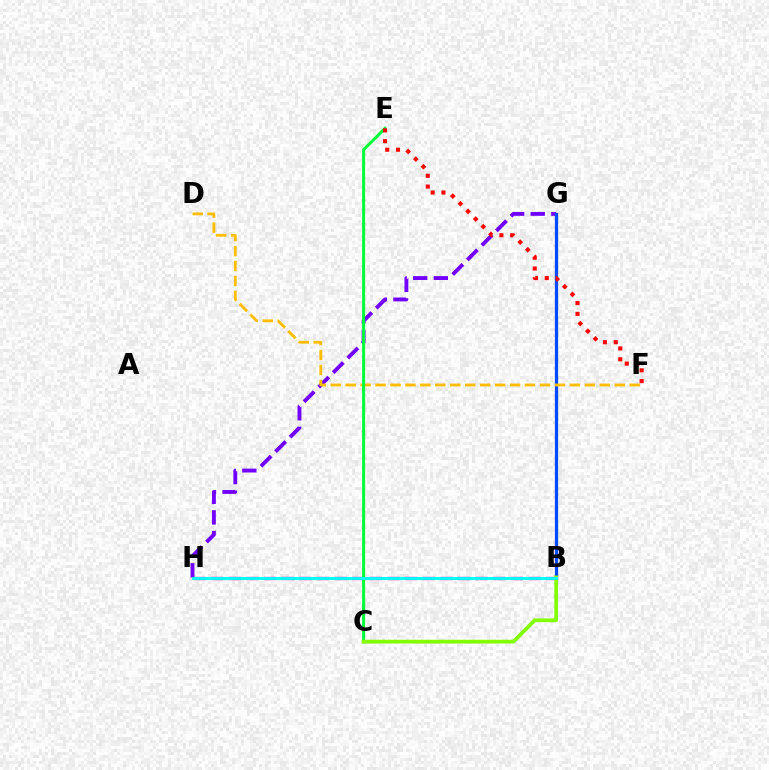{('G', 'H'): [{'color': '#7200ff', 'line_style': 'dashed', 'thickness': 2.8}], ('B', 'G'): [{'color': '#004bff', 'line_style': 'solid', 'thickness': 2.35}], ('B', 'H'): [{'color': '#ff00cf', 'line_style': 'dashed', 'thickness': 2.39}, {'color': '#00fff6', 'line_style': 'solid', 'thickness': 2.09}], ('D', 'F'): [{'color': '#ffbd00', 'line_style': 'dashed', 'thickness': 2.03}], ('C', 'E'): [{'color': '#00ff39', 'line_style': 'solid', 'thickness': 2.17}], ('B', 'C'): [{'color': '#84ff00', 'line_style': 'solid', 'thickness': 2.73}], ('E', 'F'): [{'color': '#ff0000', 'line_style': 'dotted', 'thickness': 2.94}]}